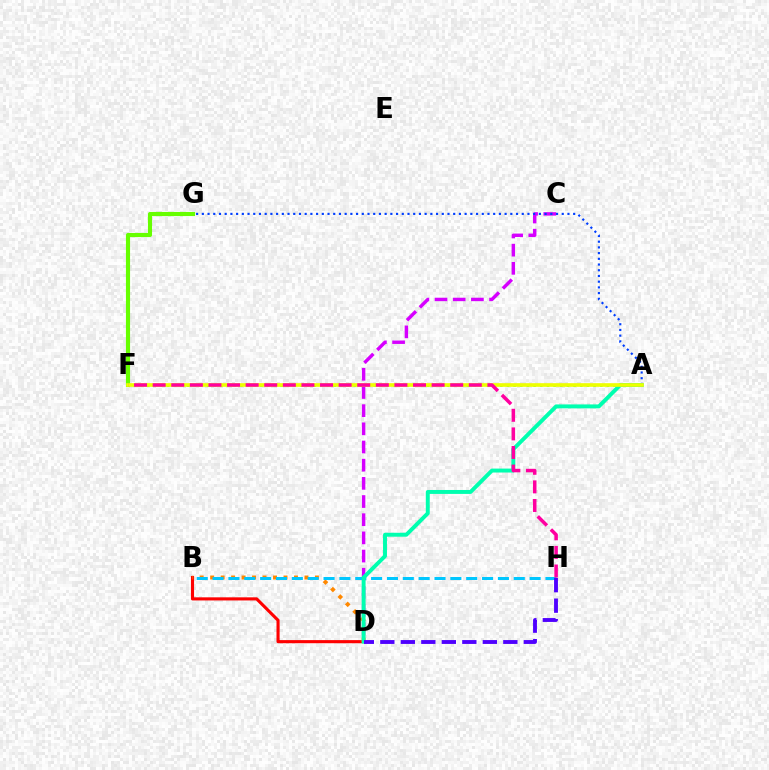{('A', 'F'): [{'color': '#00ff27', 'line_style': 'dotted', 'thickness': 1.81}, {'color': '#eeff00', 'line_style': 'solid', 'thickness': 2.62}], ('C', 'D'): [{'color': '#d600ff', 'line_style': 'dashed', 'thickness': 2.47}], ('B', 'D'): [{'color': '#ff0000', 'line_style': 'solid', 'thickness': 2.24}, {'color': '#ff8800', 'line_style': 'dotted', 'thickness': 2.85}], ('A', 'G'): [{'color': '#003fff', 'line_style': 'dotted', 'thickness': 1.55}], ('B', 'H'): [{'color': '#00c7ff', 'line_style': 'dashed', 'thickness': 2.15}], ('F', 'G'): [{'color': '#66ff00', 'line_style': 'solid', 'thickness': 2.97}], ('A', 'D'): [{'color': '#00ffaf', 'line_style': 'solid', 'thickness': 2.83}], ('F', 'H'): [{'color': '#ff00a0', 'line_style': 'dashed', 'thickness': 2.53}], ('D', 'H'): [{'color': '#4f00ff', 'line_style': 'dashed', 'thickness': 2.79}]}